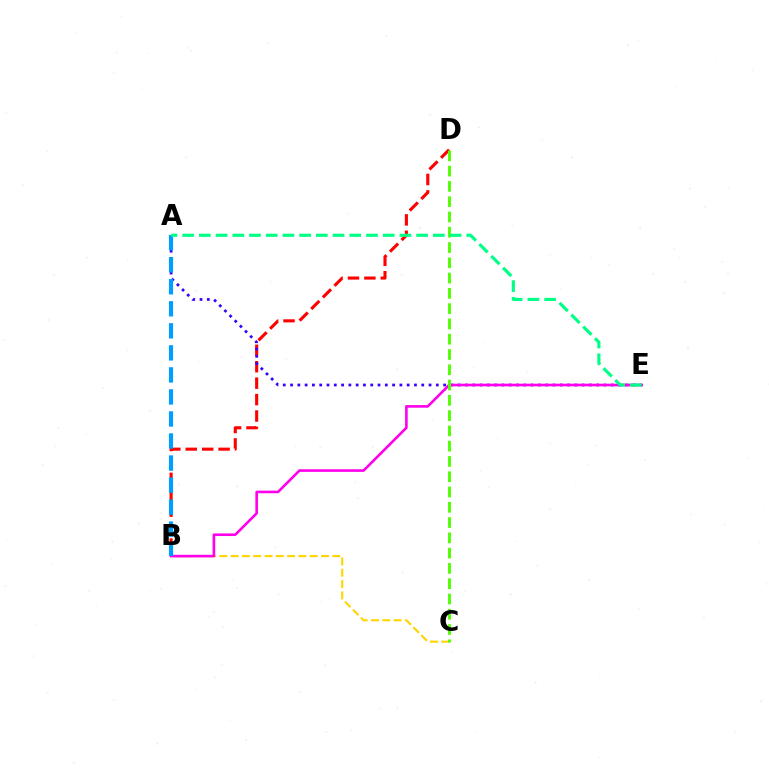{('B', 'D'): [{'color': '#ff0000', 'line_style': 'dashed', 'thickness': 2.23}], ('B', 'C'): [{'color': '#ffd500', 'line_style': 'dashed', 'thickness': 1.53}], ('A', 'E'): [{'color': '#3700ff', 'line_style': 'dotted', 'thickness': 1.98}, {'color': '#00ff86', 'line_style': 'dashed', 'thickness': 2.27}], ('B', 'E'): [{'color': '#ff00ed', 'line_style': 'solid', 'thickness': 1.89}], ('C', 'D'): [{'color': '#4fff00', 'line_style': 'dashed', 'thickness': 2.08}], ('A', 'B'): [{'color': '#009eff', 'line_style': 'dashed', 'thickness': 2.99}]}